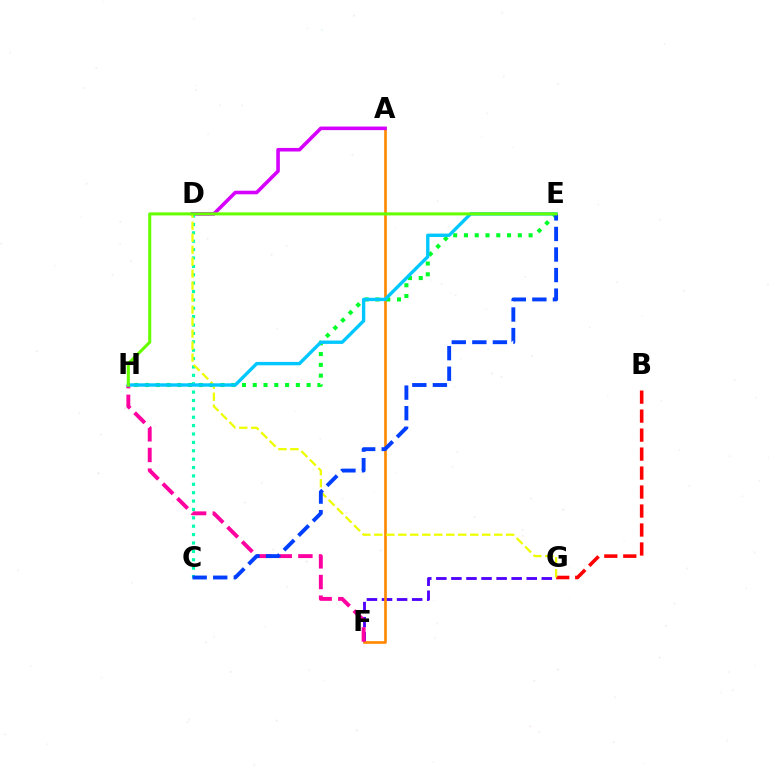{('F', 'G'): [{'color': '#4f00ff', 'line_style': 'dashed', 'thickness': 2.05}], ('A', 'F'): [{'color': '#ff8800', 'line_style': 'solid', 'thickness': 1.91}], ('A', 'D'): [{'color': '#d600ff', 'line_style': 'solid', 'thickness': 2.58}], ('F', 'H'): [{'color': '#ff00a0', 'line_style': 'dashed', 'thickness': 2.81}], ('C', 'D'): [{'color': '#00ffaf', 'line_style': 'dotted', 'thickness': 2.28}], ('B', 'G'): [{'color': '#ff0000', 'line_style': 'dashed', 'thickness': 2.58}], ('E', 'H'): [{'color': '#00ff27', 'line_style': 'dotted', 'thickness': 2.93}, {'color': '#00c7ff', 'line_style': 'solid', 'thickness': 2.43}, {'color': '#66ff00', 'line_style': 'solid', 'thickness': 2.19}], ('D', 'G'): [{'color': '#eeff00', 'line_style': 'dashed', 'thickness': 1.63}], ('C', 'E'): [{'color': '#003fff', 'line_style': 'dashed', 'thickness': 2.79}]}